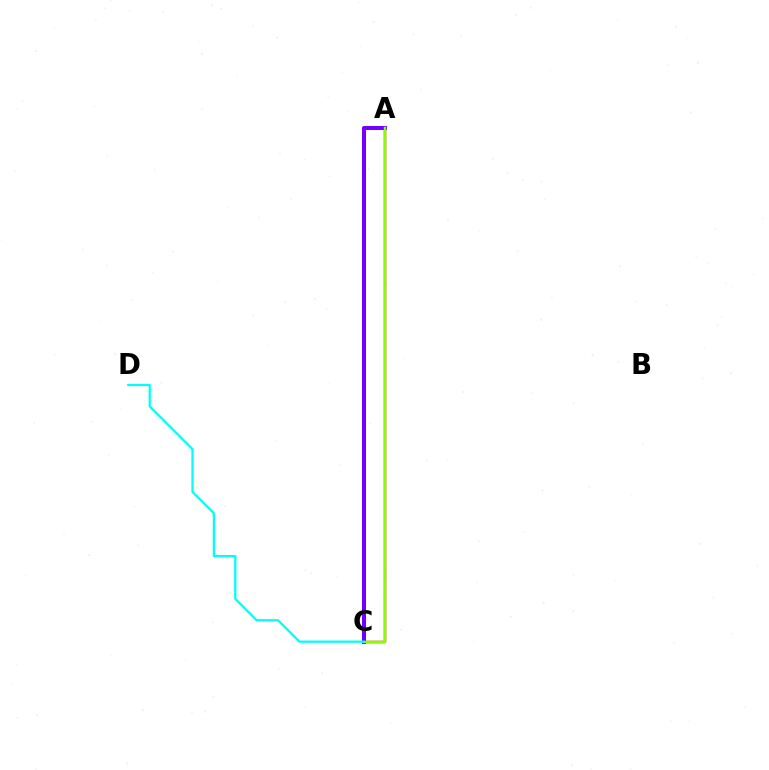{('A', 'C'): [{'color': '#ff0000', 'line_style': 'solid', 'thickness': 1.77}, {'color': '#7200ff', 'line_style': 'solid', 'thickness': 2.9}, {'color': '#84ff00', 'line_style': 'solid', 'thickness': 1.75}], ('C', 'D'): [{'color': '#00fff6', 'line_style': 'solid', 'thickness': 1.64}]}